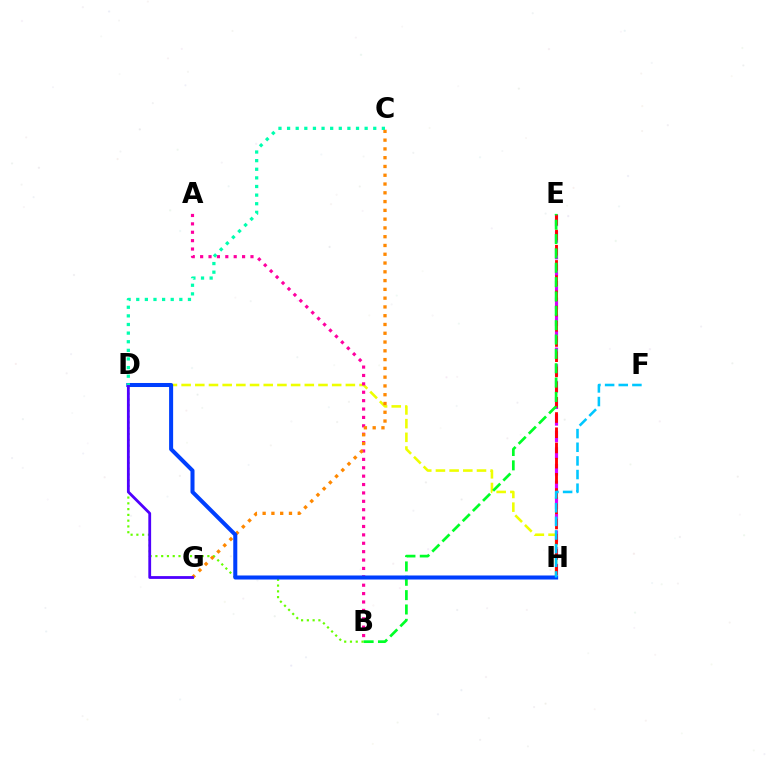{('B', 'D'): [{'color': '#66ff00', 'line_style': 'dotted', 'thickness': 1.57}], ('E', 'H'): [{'color': '#d600ff', 'line_style': 'dashed', 'thickness': 2.26}, {'color': '#ff0000', 'line_style': 'dashed', 'thickness': 2.07}], ('D', 'H'): [{'color': '#eeff00', 'line_style': 'dashed', 'thickness': 1.86}, {'color': '#003fff', 'line_style': 'solid', 'thickness': 2.9}], ('B', 'E'): [{'color': '#00ff27', 'line_style': 'dashed', 'thickness': 1.95}], ('A', 'B'): [{'color': '#ff00a0', 'line_style': 'dotted', 'thickness': 2.28}], ('C', 'G'): [{'color': '#ff8800', 'line_style': 'dotted', 'thickness': 2.39}], ('F', 'H'): [{'color': '#00c7ff', 'line_style': 'dashed', 'thickness': 1.85}], ('D', 'G'): [{'color': '#4f00ff', 'line_style': 'solid', 'thickness': 2.02}], ('C', 'D'): [{'color': '#00ffaf', 'line_style': 'dotted', 'thickness': 2.34}]}